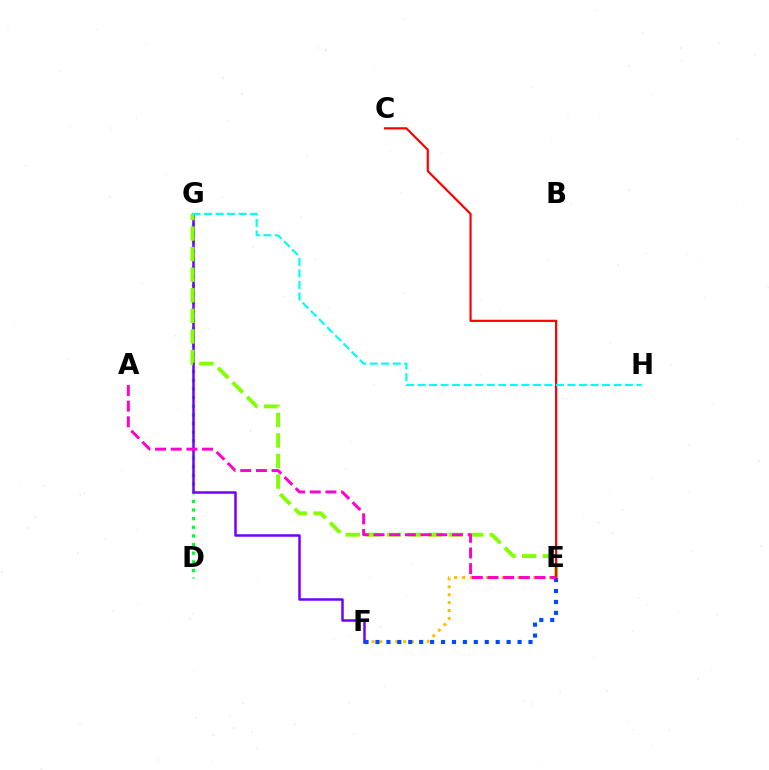{('D', 'G'): [{'color': '#00ff39', 'line_style': 'dotted', 'thickness': 2.35}], ('E', 'F'): [{'color': '#ffbd00', 'line_style': 'dotted', 'thickness': 2.15}, {'color': '#004bff', 'line_style': 'dotted', 'thickness': 2.97}], ('F', 'G'): [{'color': '#7200ff', 'line_style': 'solid', 'thickness': 1.8}], ('E', 'G'): [{'color': '#84ff00', 'line_style': 'dashed', 'thickness': 2.79}], ('C', 'E'): [{'color': '#ff0000', 'line_style': 'solid', 'thickness': 1.58}], ('A', 'E'): [{'color': '#ff00cf', 'line_style': 'dashed', 'thickness': 2.13}], ('G', 'H'): [{'color': '#00fff6', 'line_style': 'dashed', 'thickness': 1.57}]}